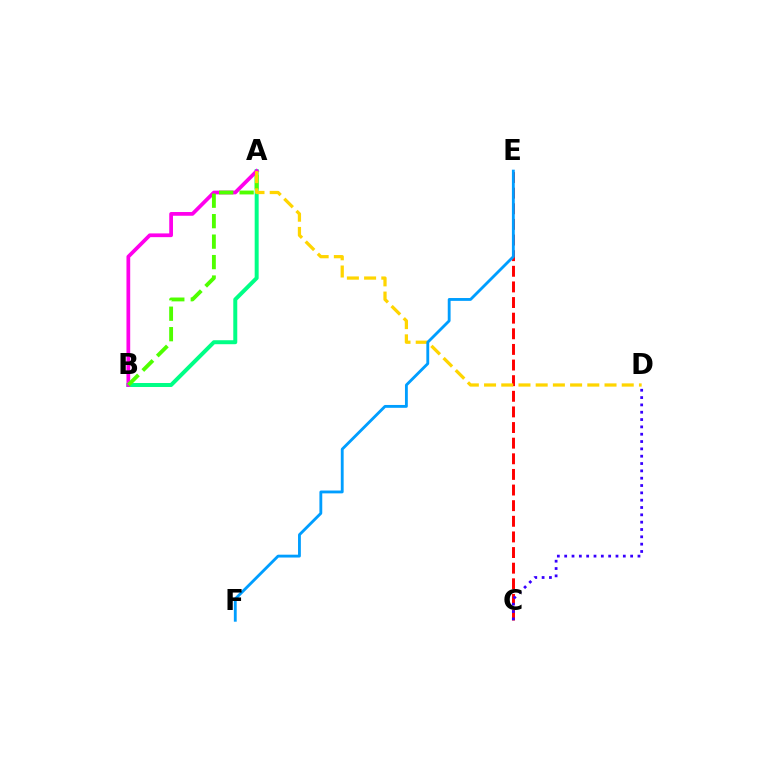{('A', 'B'): [{'color': '#00ff86', 'line_style': 'solid', 'thickness': 2.86}, {'color': '#ff00ed', 'line_style': 'solid', 'thickness': 2.69}, {'color': '#4fff00', 'line_style': 'dashed', 'thickness': 2.78}], ('C', 'E'): [{'color': '#ff0000', 'line_style': 'dashed', 'thickness': 2.12}], ('C', 'D'): [{'color': '#3700ff', 'line_style': 'dotted', 'thickness': 1.99}], ('A', 'D'): [{'color': '#ffd500', 'line_style': 'dashed', 'thickness': 2.34}], ('E', 'F'): [{'color': '#009eff', 'line_style': 'solid', 'thickness': 2.05}]}